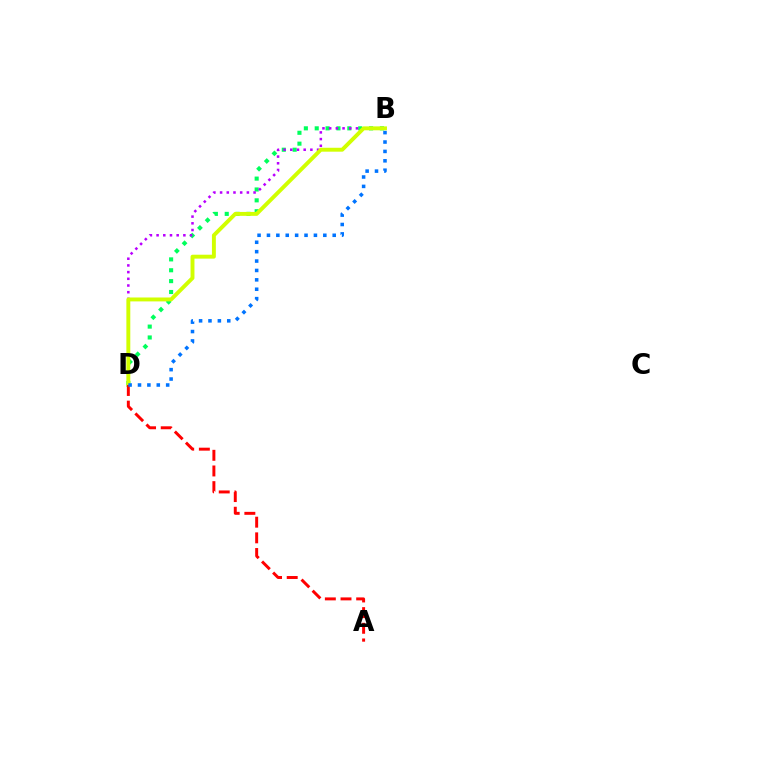{('B', 'D'): [{'color': '#00ff5c', 'line_style': 'dotted', 'thickness': 2.95}, {'color': '#b900ff', 'line_style': 'dotted', 'thickness': 1.82}, {'color': '#d1ff00', 'line_style': 'solid', 'thickness': 2.82}, {'color': '#0074ff', 'line_style': 'dotted', 'thickness': 2.55}], ('A', 'D'): [{'color': '#ff0000', 'line_style': 'dashed', 'thickness': 2.13}]}